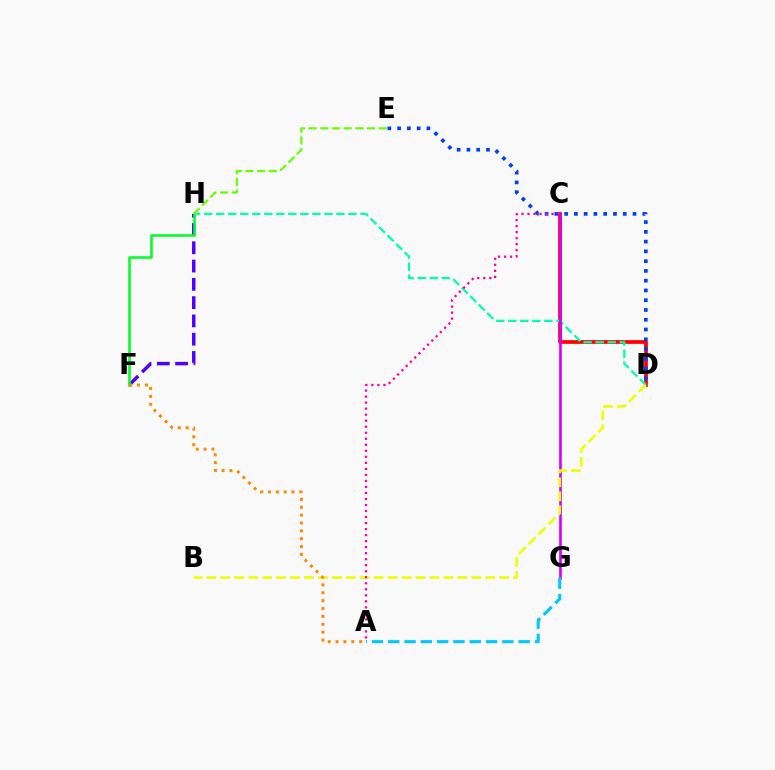{('F', 'H'): [{'color': '#4f00ff', 'line_style': 'dashed', 'thickness': 2.48}, {'color': '#00ff27', 'line_style': 'solid', 'thickness': 1.83}], ('C', 'D'): [{'color': '#ff0000', 'line_style': 'solid', 'thickness': 2.67}], ('D', 'H'): [{'color': '#00ffaf', 'line_style': 'dashed', 'thickness': 1.63}], ('C', 'G'): [{'color': '#d600ff', 'line_style': 'solid', 'thickness': 1.9}], ('B', 'D'): [{'color': '#eeff00', 'line_style': 'dashed', 'thickness': 1.89}], ('D', 'E'): [{'color': '#003fff', 'line_style': 'dotted', 'thickness': 2.65}], ('E', 'H'): [{'color': '#66ff00', 'line_style': 'dashed', 'thickness': 1.59}], ('A', 'G'): [{'color': '#00c7ff', 'line_style': 'dashed', 'thickness': 2.21}], ('A', 'F'): [{'color': '#ff8800', 'line_style': 'dotted', 'thickness': 2.14}], ('A', 'C'): [{'color': '#ff00a0', 'line_style': 'dotted', 'thickness': 1.64}]}